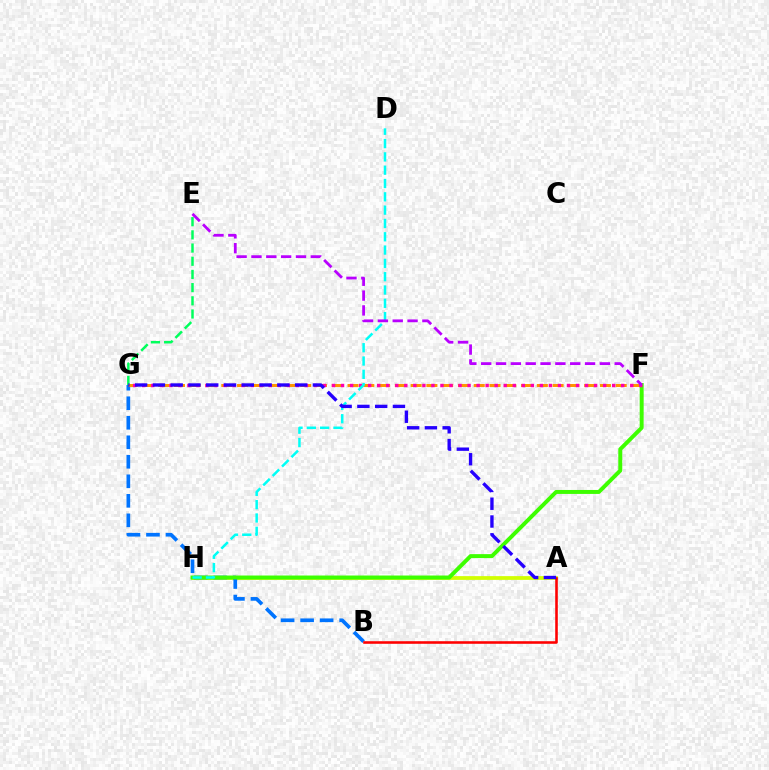{('A', 'H'): [{'color': '#d1ff00', 'line_style': 'solid', 'thickness': 2.7}], ('B', 'G'): [{'color': '#0074ff', 'line_style': 'dashed', 'thickness': 2.65}], ('E', 'G'): [{'color': '#00ff5c', 'line_style': 'dashed', 'thickness': 1.79}], ('F', 'G'): [{'color': '#ff9400', 'line_style': 'dashed', 'thickness': 2.14}, {'color': '#ff00ac', 'line_style': 'dotted', 'thickness': 2.46}], ('A', 'B'): [{'color': '#ff0000', 'line_style': 'solid', 'thickness': 1.85}], ('F', 'H'): [{'color': '#3dff00', 'line_style': 'solid', 'thickness': 2.85}], ('D', 'H'): [{'color': '#00fff6', 'line_style': 'dashed', 'thickness': 1.81}], ('E', 'F'): [{'color': '#b900ff', 'line_style': 'dashed', 'thickness': 2.02}], ('A', 'G'): [{'color': '#2500ff', 'line_style': 'dashed', 'thickness': 2.42}]}